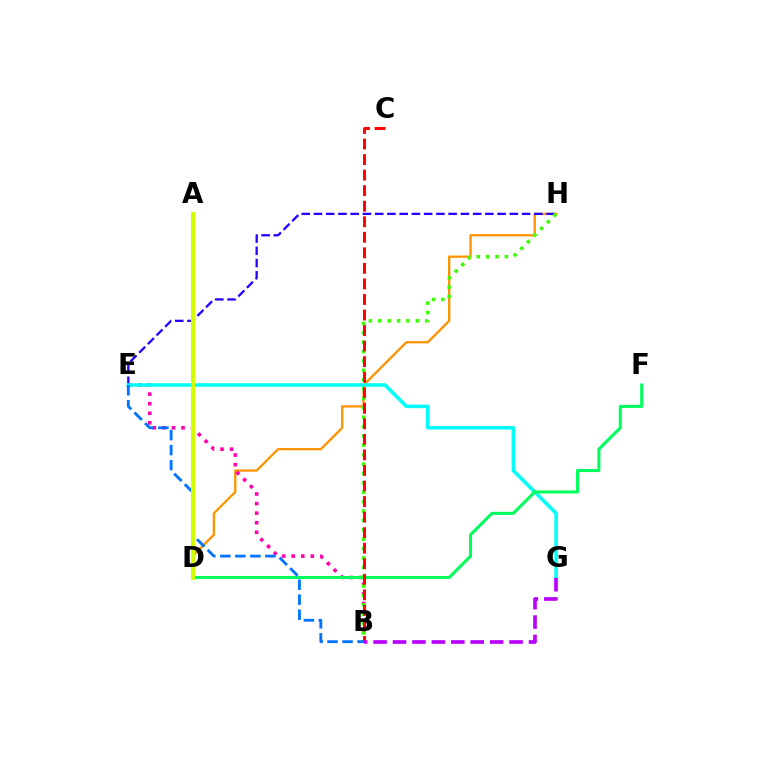{('D', 'H'): [{'color': '#ff9400', 'line_style': 'solid', 'thickness': 1.67}], ('B', 'E'): [{'color': '#ff00ac', 'line_style': 'dotted', 'thickness': 2.6}, {'color': '#0074ff', 'line_style': 'dashed', 'thickness': 2.04}], ('E', 'H'): [{'color': '#2500ff', 'line_style': 'dashed', 'thickness': 1.66}], ('E', 'G'): [{'color': '#00fff6', 'line_style': 'solid', 'thickness': 2.57}], ('D', 'F'): [{'color': '#00ff5c', 'line_style': 'solid', 'thickness': 2.19}], ('B', 'H'): [{'color': '#3dff00', 'line_style': 'dotted', 'thickness': 2.55}], ('B', 'C'): [{'color': '#ff0000', 'line_style': 'dashed', 'thickness': 2.11}], ('B', 'G'): [{'color': '#b900ff', 'line_style': 'dashed', 'thickness': 2.64}], ('A', 'D'): [{'color': '#d1ff00', 'line_style': 'solid', 'thickness': 2.94}]}